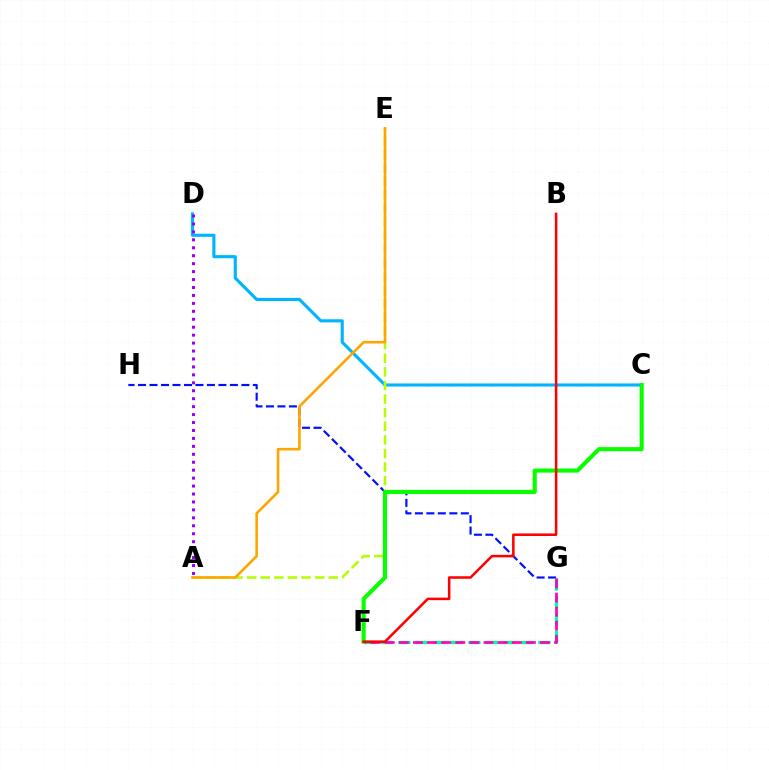{('G', 'H'): [{'color': '#0010ff', 'line_style': 'dashed', 'thickness': 1.56}], ('C', 'D'): [{'color': '#00b5ff', 'line_style': 'solid', 'thickness': 2.24}], ('F', 'G'): [{'color': '#00ff9d', 'line_style': 'dashed', 'thickness': 2.38}, {'color': '#ff00bd', 'line_style': 'dashed', 'thickness': 1.92}], ('A', 'D'): [{'color': '#9b00ff', 'line_style': 'dotted', 'thickness': 2.16}], ('A', 'E'): [{'color': '#b3ff00', 'line_style': 'dashed', 'thickness': 1.85}, {'color': '#ffa500', 'line_style': 'solid', 'thickness': 1.88}], ('C', 'F'): [{'color': '#08ff00', 'line_style': 'solid', 'thickness': 2.96}], ('B', 'F'): [{'color': '#ff0000', 'line_style': 'solid', 'thickness': 1.82}]}